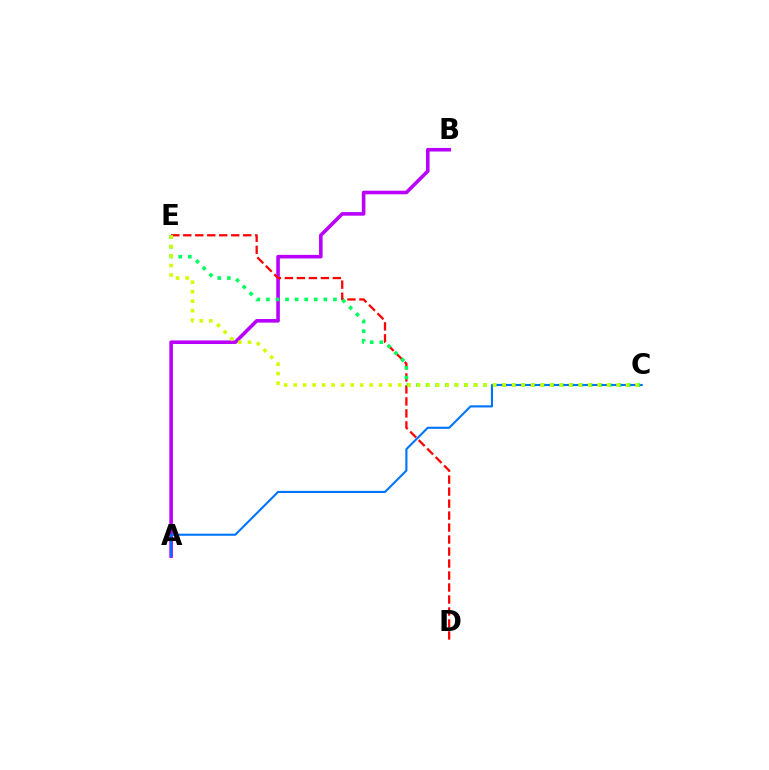{('A', 'B'): [{'color': '#b900ff', 'line_style': 'solid', 'thickness': 2.58}], ('A', 'C'): [{'color': '#0074ff', 'line_style': 'solid', 'thickness': 1.53}], ('D', 'E'): [{'color': '#ff0000', 'line_style': 'dashed', 'thickness': 1.63}], ('C', 'E'): [{'color': '#00ff5c', 'line_style': 'dotted', 'thickness': 2.6}, {'color': '#d1ff00', 'line_style': 'dotted', 'thickness': 2.58}]}